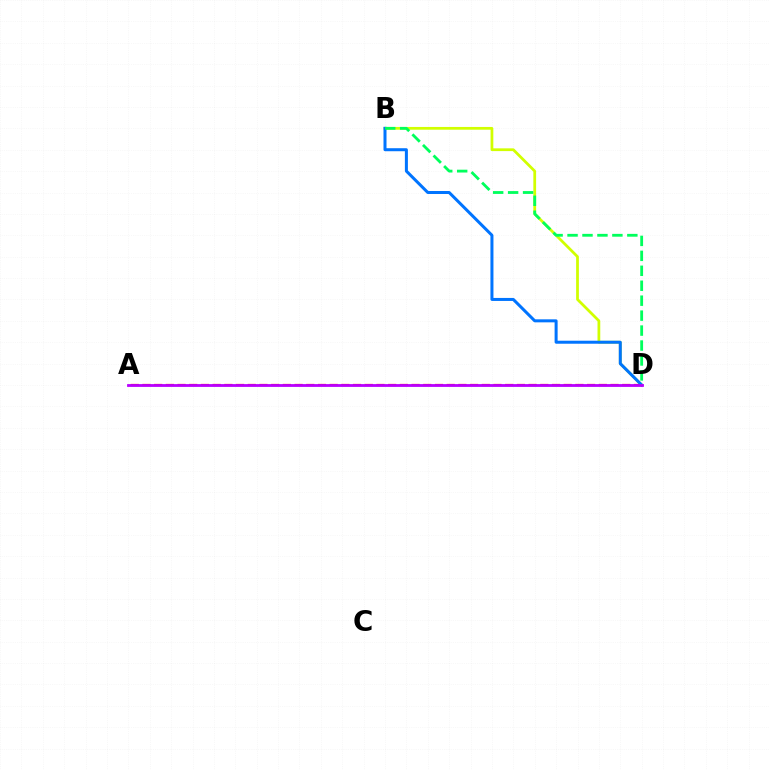{('B', 'D'): [{'color': '#d1ff00', 'line_style': 'solid', 'thickness': 1.98}, {'color': '#0074ff', 'line_style': 'solid', 'thickness': 2.17}, {'color': '#00ff5c', 'line_style': 'dashed', 'thickness': 2.03}], ('A', 'D'): [{'color': '#ff0000', 'line_style': 'dashed', 'thickness': 1.59}, {'color': '#b900ff', 'line_style': 'solid', 'thickness': 2.02}]}